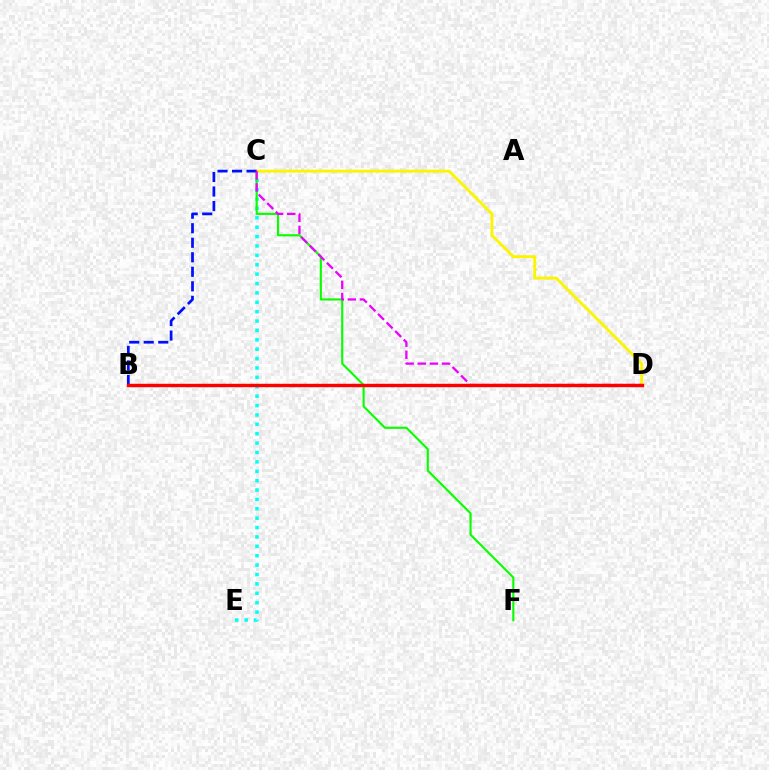{('C', 'E'): [{'color': '#00fff6', 'line_style': 'dotted', 'thickness': 2.55}], ('C', 'F'): [{'color': '#08ff00', 'line_style': 'solid', 'thickness': 1.53}], ('C', 'D'): [{'color': '#fcf500', 'line_style': 'solid', 'thickness': 2.08}, {'color': '#ee00ff', 'line_style': 'dashed', 'thickness': 1.65}], ('B', 'C'): [{'color': '#0010ff', 'line_style': 'dashed', 'thickness': 1.97}], ('B', 'D'): [{'color': '#ff0000', 'line_style': 'solid', 'thickness': 2.45}]}